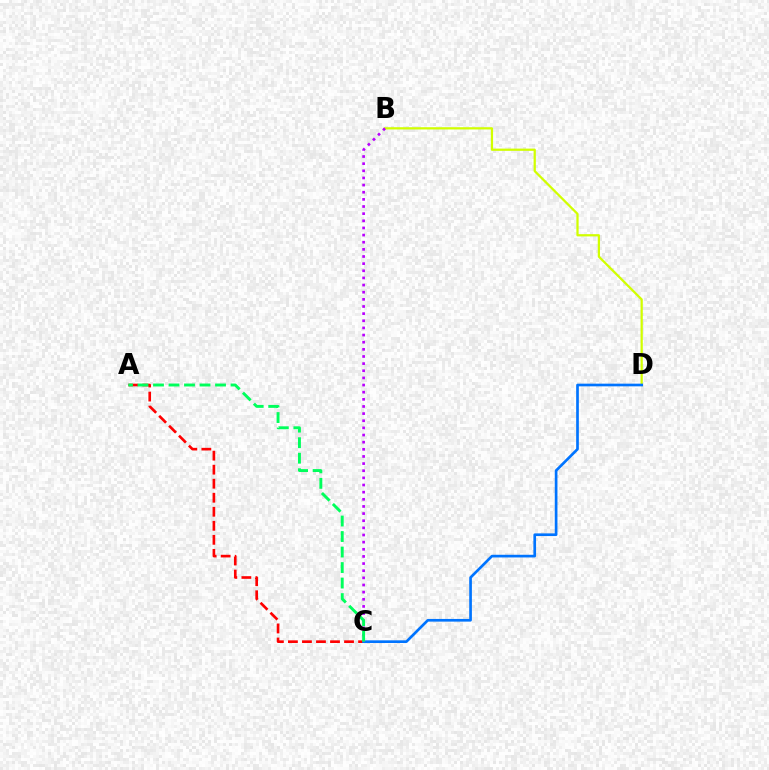{('B', 'D'): [{'color': '#d1ff00', 'line_style': 'solid', 'thickness': 1.62}], ('A', 'C'): [{'color': '#ff0000', 'line_style': 'dashed', 'thickness': 1.91}, {'color': '#00ff5c', 'line_style': 'dashed', 'thickness': 2.11}], ('C', 'D'): [{'color': '#0074ff', 'line_style': 'solid', 'thickness': 1.93}], ('B', 'C'): [{'color': '#b900ff', 'line_style': 'dotted', 'thickness': 1.94}]}